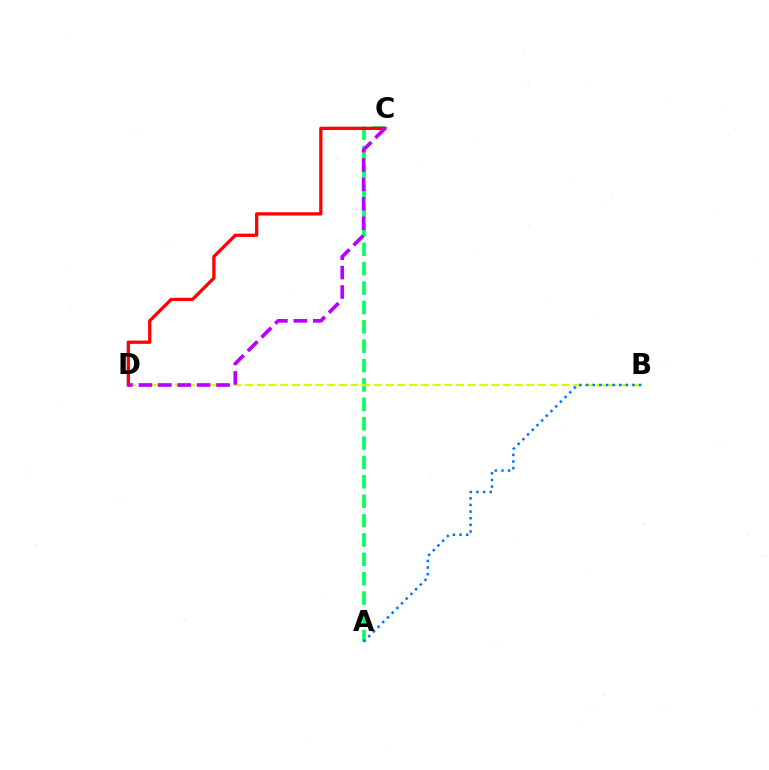{('A', 'C'): [{'color': '#00ff5c', 'line_style': 'dashed', 'thickness': 2.63}], ('B', 'D'): [{'color': '#d1ff00', 'line_style': 'dashed', 'thickness': 1.59}], ('A', 'B'): [{'color': '#0074ff', 'line_style': 'dotted', 'thickness': 1.8}], ('C', 'D'): [{'color': '#ff0000', 'line_style': 'solid', 'thickness': 2.35}, {'color': '#b900ff', 'line_style': 'dashed', 'thickness': 2.64}]}